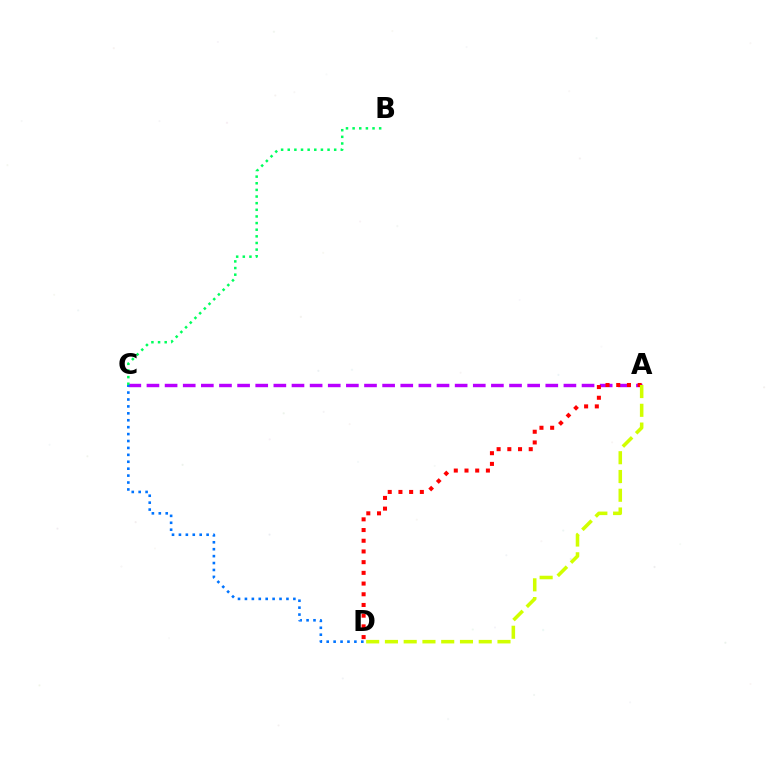{('A', 'C'): [{'color': '#b900ff', 'line_style': 'dashed', 'thickness': 2.46}], ('A', 'D'): [{'color': '#ff0000', 'line_style': 'dotted', 'thickness': 2.91}, {'color': '#d1ff00', 'line_style': 'dashed', 'thickness': 2.55}], ('B', 'C'): [{'color': '#00ff5c', 'line_style': 'dotted', 'thickness': 1.8}], ('C', 'D'): [{'color': '#0074ff', 'line_style': 'dotted', 'thickness': 1.88}]}